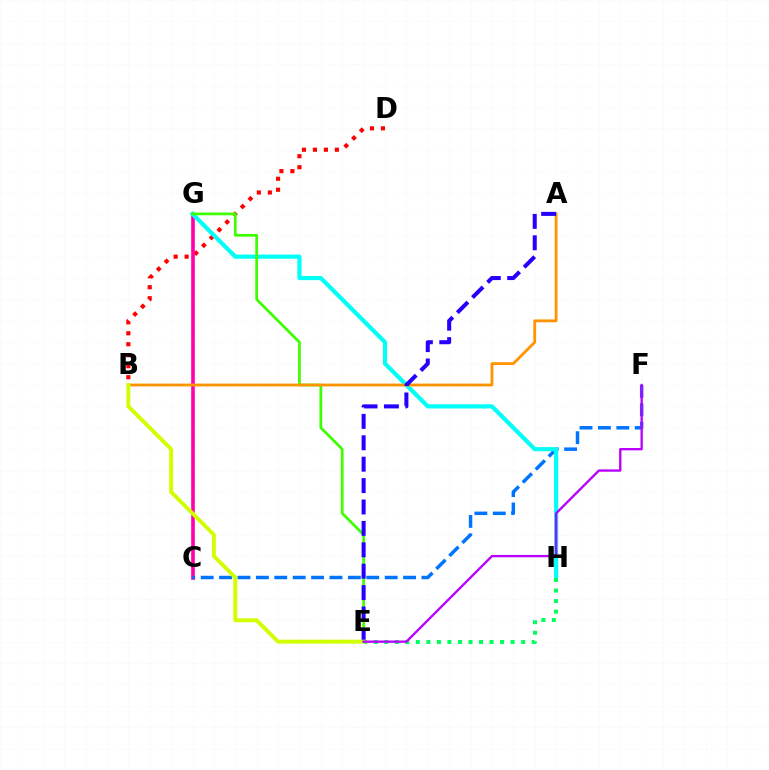{('B', 'D'): [{'color': '#ff0000', 'line_style': 'dotted', 'thickness': 2.98}], ('C', 'G'): [{'color': '#ff00ac', 'line_style': 'solid', 'thickness': 2.6}], ('C', 'F'): [{'color': '#0074ff', 'line_style': 'dashed', 'thickness': 2.5}], ('G', 'H'): [{'color': '#00fff6', 'line_style': 'solid', 'thickness': 3.0}], ('E', 'G'): [{'color': '#3dff00', 'line_style': 'solid', 'thickness': 1.98}], ('A', 'B'): [{'color': '#ff9400', 'line_style': 'solid', 'thickness': 2.03}], ('A', 'E'): [{'color': '#2500ff', 'line_style': 'dashed', 'thickness': 2.91}], ('E', 'H'): [{'color': '#00ff5c', 'line_style': 'dotted', 'thickness': 2.86}], ('B', 'E'): [{'color': '#d1ff00', 'line_style': 'solid', 'thickness': 2.82}], ('E', 'F'): [{'color': '#b900ff', 'line_style': 'solid', 'thickness': 1.68}]}